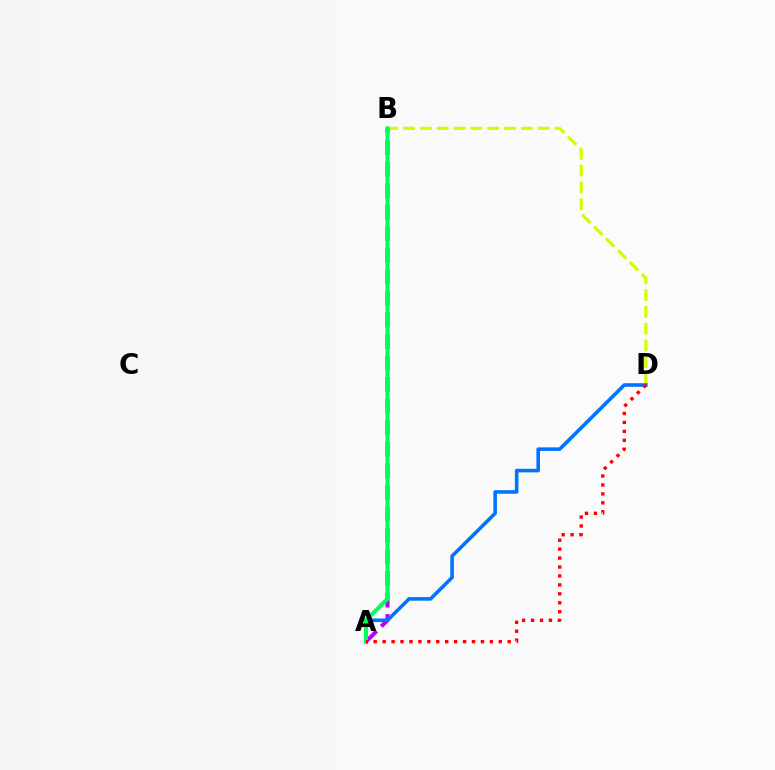{('B', 'D'): [{'color': '#d1ff00', 'line_style': 'dashed', 'thickness': 2.28}], ('A', 'B'): [{'color': '#b900ff', 'line_style': 'dashed', 'thickness': 2.93}, {'color': '#00ff5c', 'line_style': 'solid', 'thickness': 2.89}], ('A', 'D'): [{'color': '#0074ff', 'line_style': 'solid', 'thickness': 2.58}, {'color': '#ff0000', 'line_style': 'dotted', 'thickness': 2.43}]}